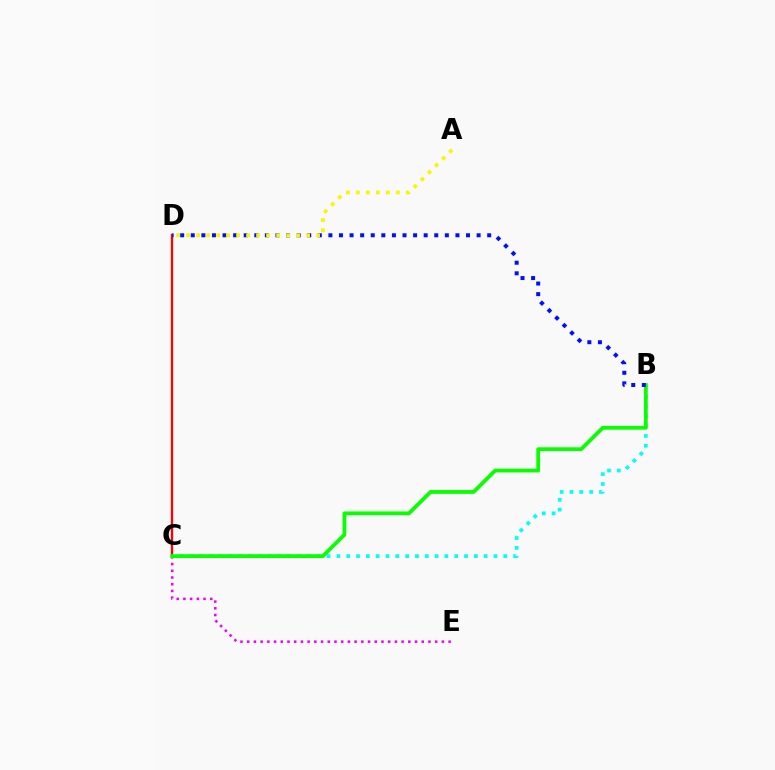{('C', 'E'): [{'color': '#ee00ff', 'line_style': 'dotted', 'thickness': 1.82}], ('C', 'D'): [{'color': '#ff0000', 'line_style': 'solid', 'thickness': 1.68}], ('B', 'C'): [{'color': '#00fff6', 'line_style': 'dotted', 'thickness': 2.67}, {'color': '#08ff00', 'line_style': 'solid', 'thickness': 2.71}], ('B', 'D'): [{'color': '#0010ff', 'line_style': 'dotted', 'thickness': 2.88}], ('A', 'D'): [{'color': '#fcf500', 'line_style': 'dotted', 'thickness': 2.72}]}